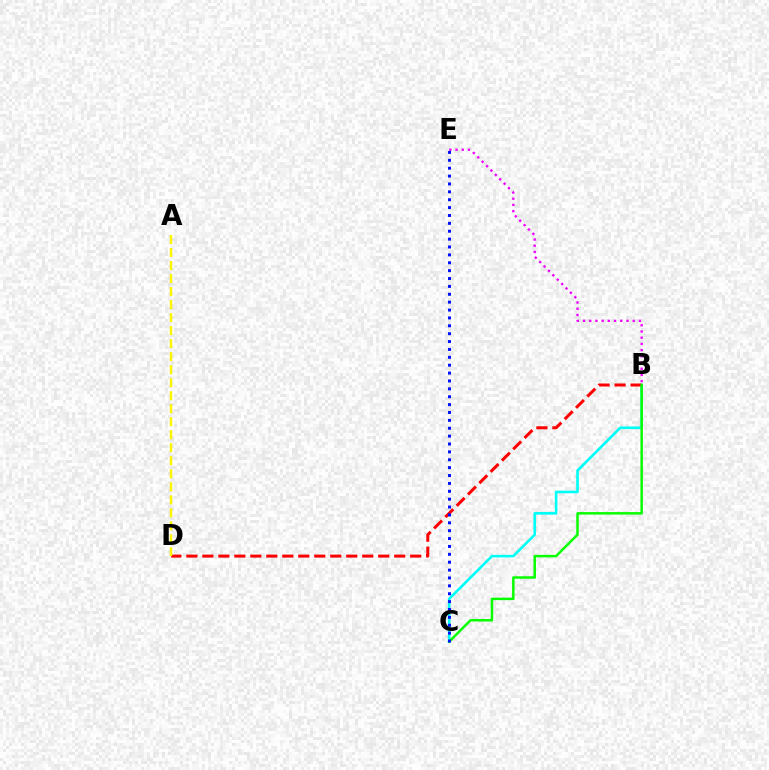{('B', 'E'): [{'color': '#ee00ff', 'line_style': 'dotted', 'thickness': 1.69}], ('B', 'C'): [{'color': '#00fff6', 'line_style': 'solid', 'thickness': 1.89}, {'color': '#08ff00', 'line_style': 'solid', 'thickness': 1.79}], ('B', 'D'): [{'color': '#ff0000', 'line_style': 'dashed', 'thickness': 2.17}], ('A', 'D'): [{'color': '#fcf500', 'line_style': 'dashed', 'thickness': 1.77}], ('C', 'E'): [{'color': '#0010ff', 'line_style': 'dotted', 'thickness': 2.14}]}